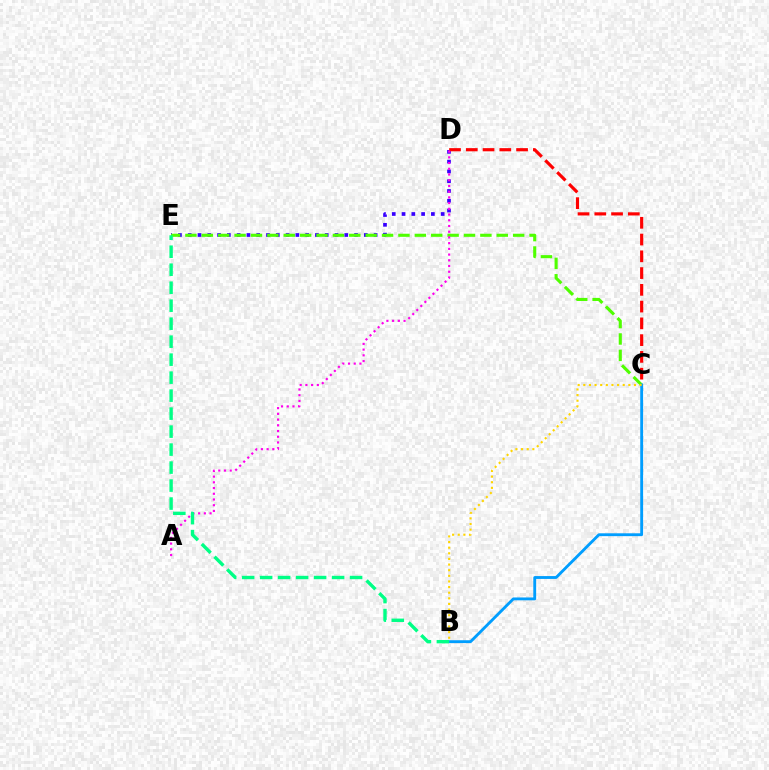{('D', 'E'): [{'color': '#3700ff', 'line_style': 'dotted', 'thickness': 2.66}], ('C', 'D'): [{'color': '#ff0000', 'line_style': 'dashed', 'thickness': 2.28}], ('C', 'E'): [{'color': '#4fff00', 'line_style': 'dashed', 'thickness': 2.23}], ('A', 'D'): [{'color': '#ff00ed', 'line_style': 'dotted', 'thickness': 1.55}], ('B', 'C'): [{'color': '#009eff', 'line_style': 'solid', 'thickness': 2.06}, {'color': '#ffd500', 'line_style': 'dotted', 'thickness': 1.53}], ('B', 'E'): [{'color': '#00ff86', 'line_style': 'dashed', 'thickness': 2.44}]}